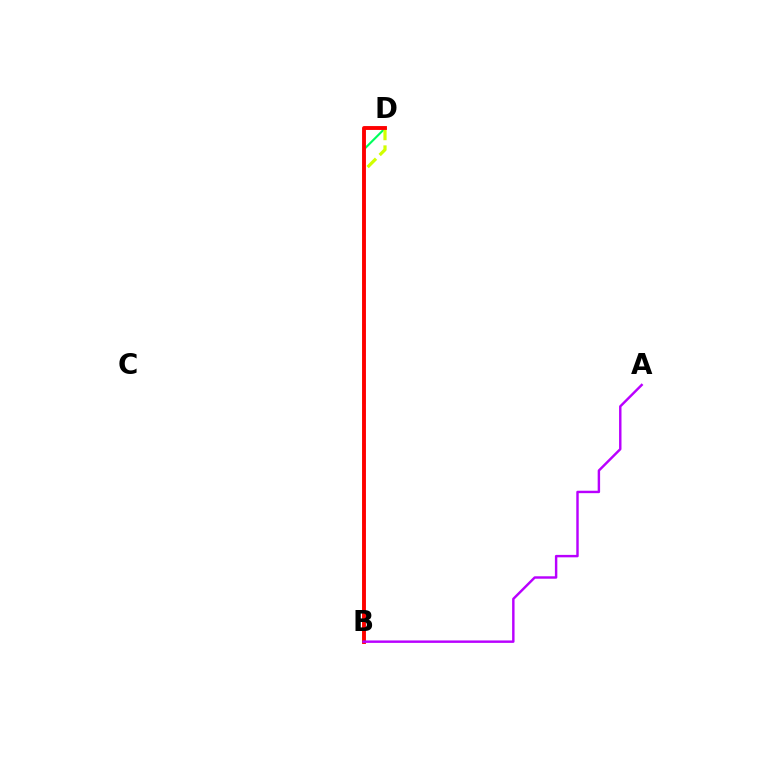{('B', 'D'): [{'color': '#00ff5c', 'line_style': 'solid', 'thickness': 1.53}, {'color': '#0074ff', 'line_style': 'dashed', 'thickness': 1.63}, {'color': '#d1ff00', 'line_style': 'dashed', 'thickness': 2.31}, {'color': '#ff0000', 'line_style': 'solid', 'thickness': 2.79}], ('A', 'B'): [{'color': '#b900ff', 'line_style': 'solid', 'thickness': 1.75}]}